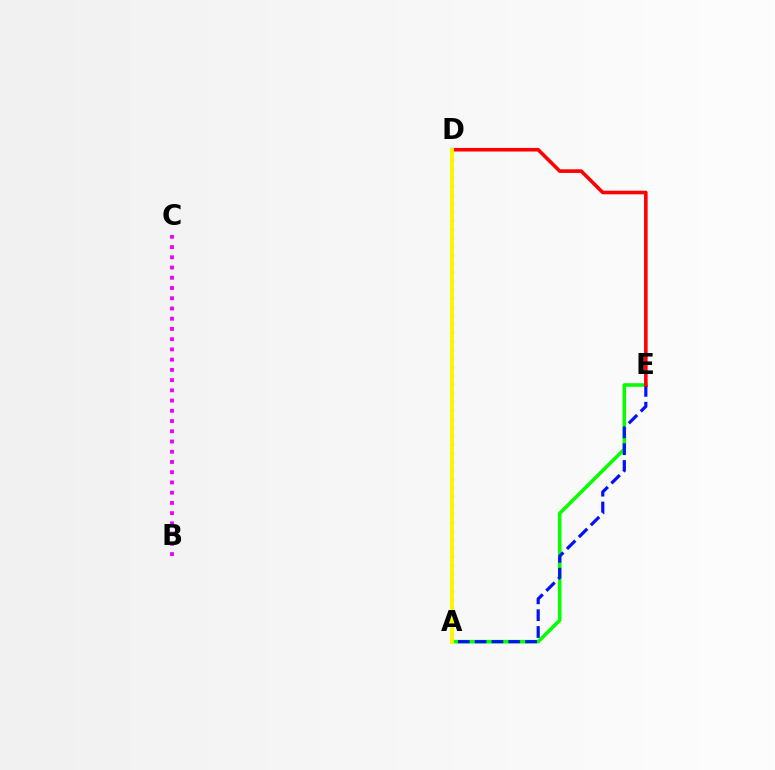{('A', 'E'): [{'color': '#08ff00', 'line_style': 'solid', 'thickness': 2.57}, {'color': '#0010ff', 'line_style': 'dashed', 'thickness': 2.28}], ('D', 'E'): [{'color': '#ff0000', 'line_style': 'solid', 'thickness': 2.59}], ('A', 'D'): [{'color': '#00fff6', 'line_style': 'dotted', 'thickness': 2.34}, {'color': '#fcf500', 'line_style': 'solid', 'thickness': 2.83}], ('B', 'C'): [{'color': '#ee00ff', 'line_style': 'dotted', 'thickness': 2.78}]}